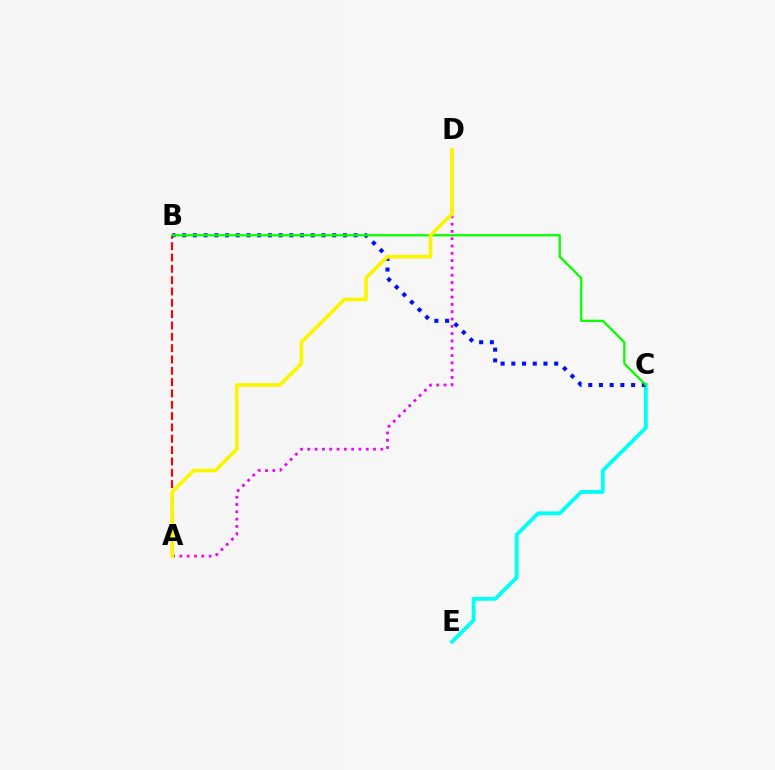{('C', 'E'): [{'color': '#00fff6', 'line_style': 'solid', 'thickness': 2.76}], ('A', 'B'): [{'color': '#ff0000', 'line_style': 'dashed', 'thickness': 1.54}], ('B', 'C'): [{'color': '#0010ff', 'line_style': 'dotted', 'thickness': 2.91}, {'color': '#08ff00', 'line_style': 'solid', 'thickness': 1.64}], ('A', 'D'): [{'color': '#ee00ff', 'line_style': 'dotted', 'thickness': 1.98}, {'color': '#fcf500', 'line_style': 'solid', 'thickness': 2.65}]}